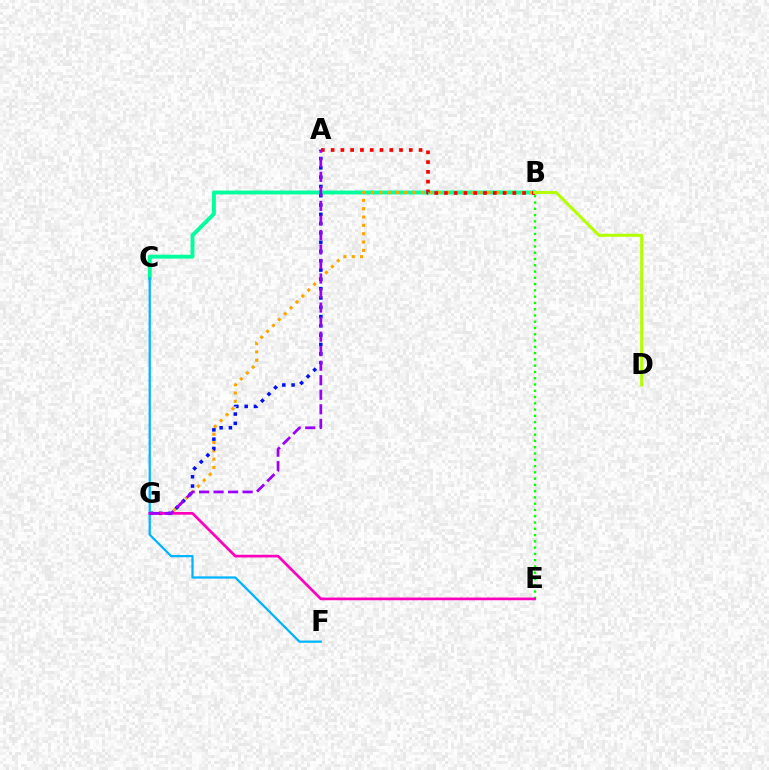{('B', 'C'): [{'color': '#00ff9d', 'line_style': 'solid', 'thickness': 2.82}], ('B', 'G'): [{'color': '#ffa500', 'line_style': 'dotted', 'thickness': 2.26}], ('A', 'G'): [{'color': '#0010ff', 'line_style': 'dotted', 'thickness': 2.53}, {'color': '#9b00ff', 'line_style': 'dashed', 'thickness': 1.97}], ('A', 'B'): [{'color': '#ff0000', 'line_style': 'dotted', 'thickness': 2.65}], ('B', 'E'): [{'color': '#08ff00', 'line_style': 'dotted', 'thickness': 1.7}], ('C', 'F'): [{'color': '#00b5ff', 'line_style': 'solid', 'thickness': 1.63}], ('E', 'G'): [{'color': '#ff00bd', 'line_style': 'solid', 'thickness': 1.95}], ('B', 'D'): [{'color': '#b3ff00', 'line_style': 'solid', 'thickness': 2.19}]}